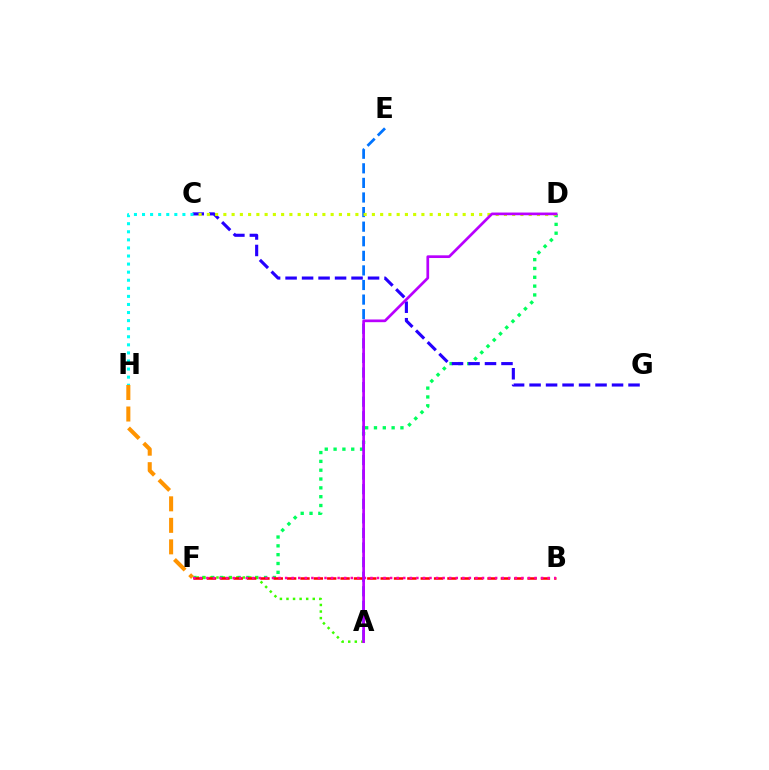{('D', 'F'): [{'color': '#00ff5c', 'line_style': 'dotted', 'thickness': 2.4}], ('C', 'G'): [{'color': '#2500ff', 'line_style': 'dashed', 'thickness': 2.24}], ('A', 'F'): [{'color': '#3dff00', 'line_style': 'dotted', 'thickness': 1.79}], ('A', 'E'): [{'color': '#0074ff', 'line_style': 'dashed', 'thickness': 1.98}], ('C', 'D'): [{'color': '#d1ff00', 'line_style': 'dotted', 'thickness': 2.24}], ('C', 'H'): [{'color': '#00fff6', 'line_style': 'dotted', 'thickness': 2.19}], ('B', 'F'): [{'color': '#ff0000', 'line_style': 'dashed', 'thickness': 1.81}, {'color': '#ff00ac', 'line_style': 'dotted', 'thickness': 1.78}], ('A', 'D'): [{'color': '#b900ff', 'line_style': 'solid', 'thickness': 1.95}], ('F', 'H'): [{'color': '#ff9400', 'line_style': 'dashed', 'thickness': 2.92}]}